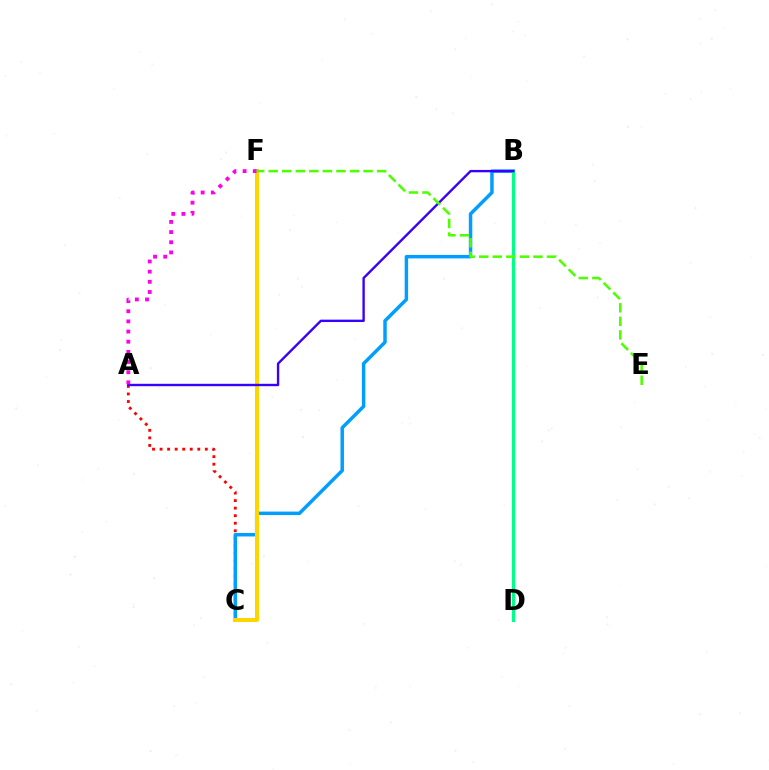{('A', 'C'): [{'color': '#ff0000', 'line_style': 'dotted', 'thickness': 2.05}], ('B', 'C'): [{'color': '#009eff', 'line_style': 'solid', 'thickness': 2.5}], ('B', 'D'): [{'color': '#00ff86', 'line_style': 'solid', 'thickness': 2.27}], ('C', 'F'): [{'color': '#ffd500', 'line_style': 'solid', 'thickness': 2.91}], ('A', 'B'): [{'color': '#3700ff', 'line_style': 'solid', 'thickness': 1.71}], ('A', 'F'): [{'color': '#ff00ed', 'line_style': 'dotted', 'thickness': 2.76}], ('E', 'F'): [{'color': '#4fff00', 'line_style': 'dashed', 'thickness': 1.84}]}